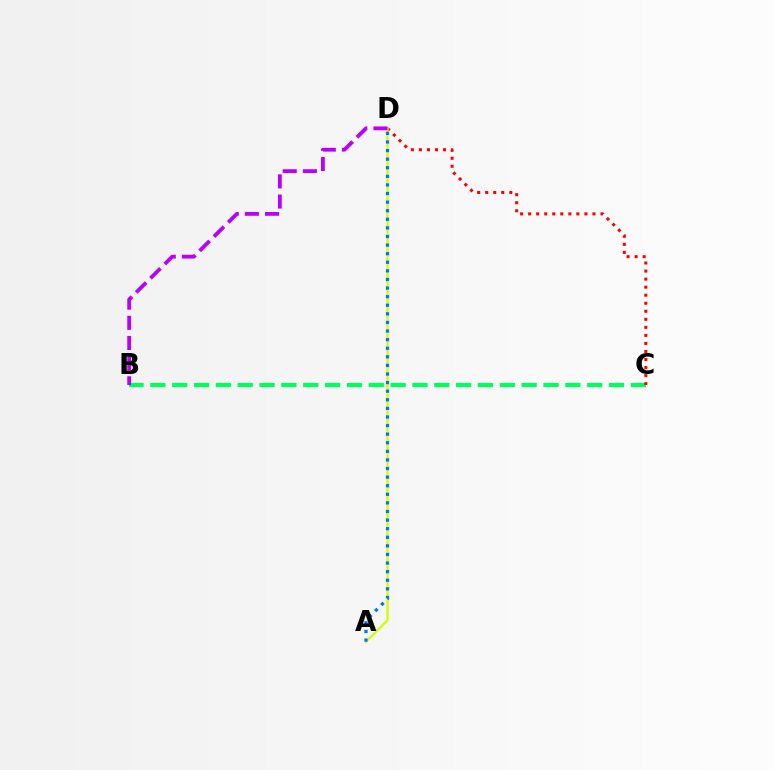{('B', 'C'): [{'color': '#00ff5c', 'line_style': 'dashed', 'thickness': 2.97}], ('C', 'D'): [{'color': '#ff0000', 'line_style': 'dotted', 'thickness': 2.18}], ('A', 'D'): [{'color': '#d1ff00', 'line_style': 'solid', 'thickness': 1.67}, {'color': '#0074ff', 'line_style': 'dotted', 'thickness': 2.33}], ('B', 'D'): [{'color': '#b900ff', 'line_style': 'dashed', 'thickness': 2.74}]}